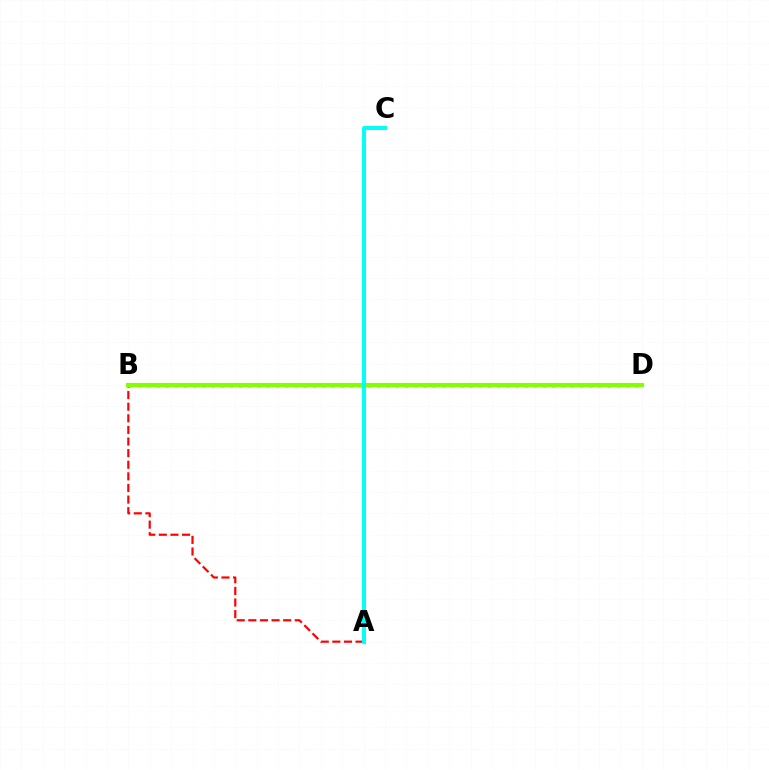{('A', 'B'): [{'color': '#ff0000', 'line_style': 'dashed', 'thickness': 1.58}], ('B', 'D'): [{'color': '#7200ff', 'line_style': 'dotted', 'thickness': 2.5}, {'color': '#84ff00', 'line_style': 'solid', 'thickness': 2.99}], ('A', 'C'): [{'color': '#00fff6', 'line_style': 'solid', 'thickness': 2.83}]}